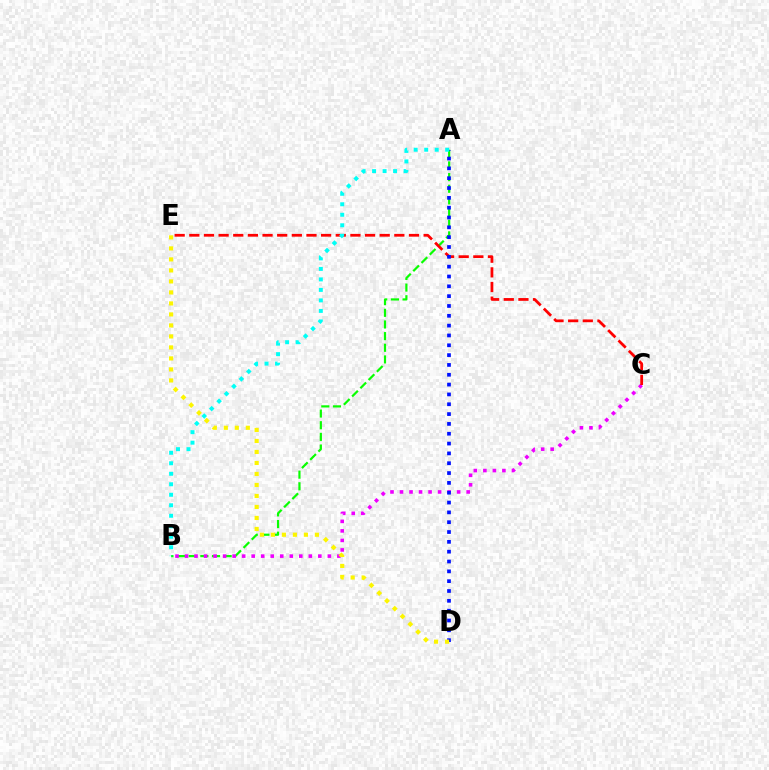{('A', 'B'): [{'color': '#08ff00', 'line_style': 'dashed', 'thickness': 1.58}, {'color': '#00fff6', 'line_style': 'dotted', 'thickness': 2.85}], ('B', 'C'): [{'color': '#ee00ff', 'line_style': 'dotted', 'thickness': 2.59}], ('C', 'E'): [{'color': '#ff0000', 'line_style': 'dashed', 'thickness': 1.99}], ('A', 'D'): [{'color': '#0010ff', 'line_style': 'dotted', 'thickness': 2.67}], ('D', 'E'): [{'color': '#fcf500', 'line_style': 'dotted', 'thickness': 2.99}]}